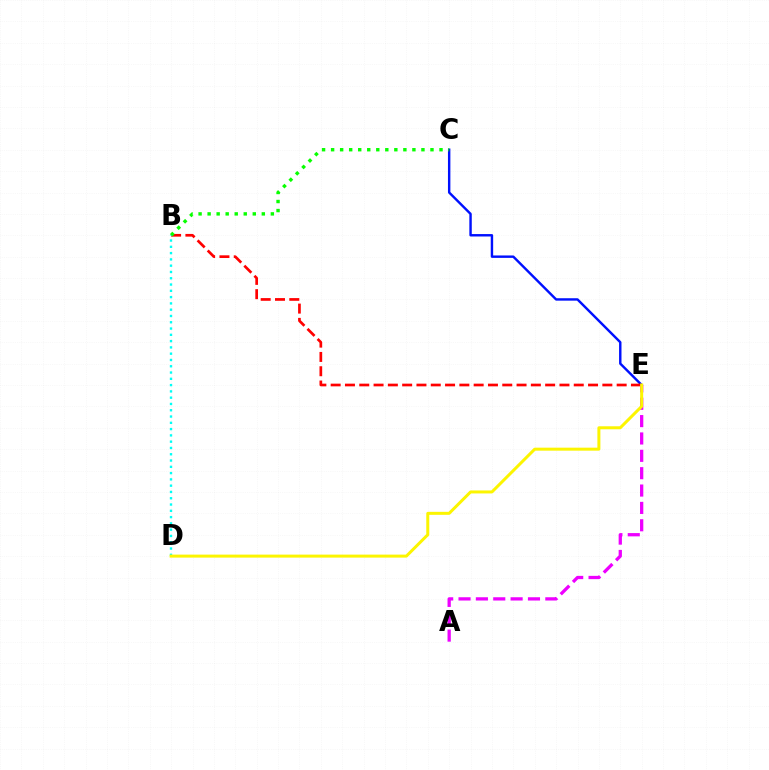{('C', 'E'): [{'color': '#0010ff', 'line_style': 'solid', 'thickness': 1.74}], ('B', 'E'): [{'color': '#ff0000', 'line_style': 'dashed', 'thickness': 1.94}], ('B', 'C'): [{'color': '#08ff00', 'line_style': 'dotted', 'thickness': 2.45}], ('A', 'E'): [{'color': '#ee00ff', 'line_style': 'dashed', 'thickness': 2.36}], ('B', 'D'): [{'color': '#00fff6', 'line_style': 'dotted', 'thickness': 1.71}], ('D', 'E'): [{'color': '#fcf500', 'line_style': 'solid', 'thickness': 2.16}]}